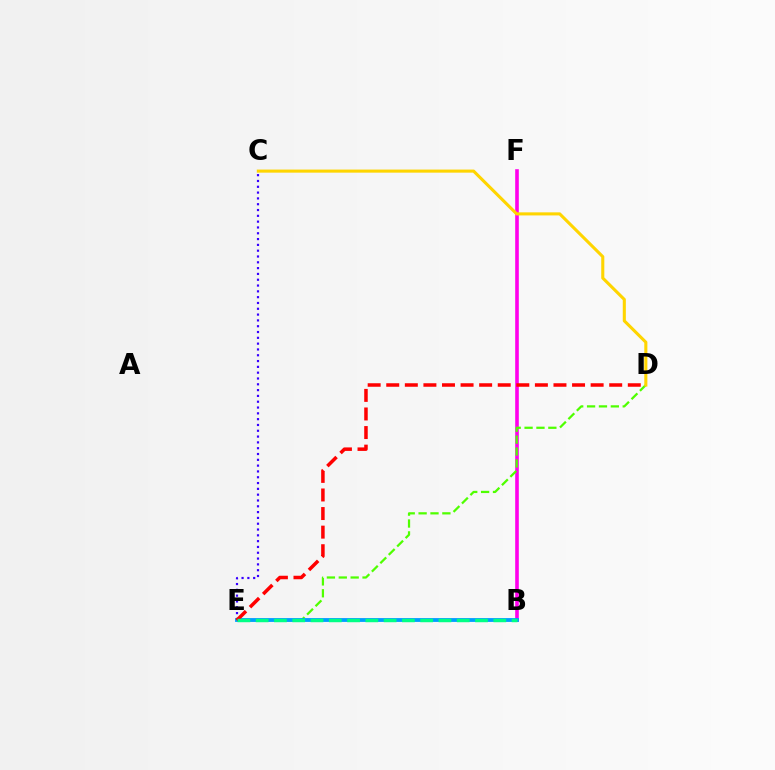{('B', 'F'): [{'color': '#ff00ed', 'line_style': 'solid', 'thickness': 2.6}], ('C', 'E'): [{'color': '#3700ff', 'line_style': 'dotted', 'thickness': 1.58}], ('D', 'E'): [{'color': '#4fff00', 'line_style': 'dashed', 'thickness': 1.61}, {'color': '#ff0000', 'line_style': 'dashed', 'thickness': 2.52}], ('B', 'E'): [{'color': '#009eff', 'line_style': 'solid', 'thickness': 2.76}, {'color': '#00ff86', 'line_style': 'dashed', 'thickness': 2.48}], ('C', 'D'): [{'color': '#ffd500', 'line_style': 'solid', 'thickness': 2.22}]}